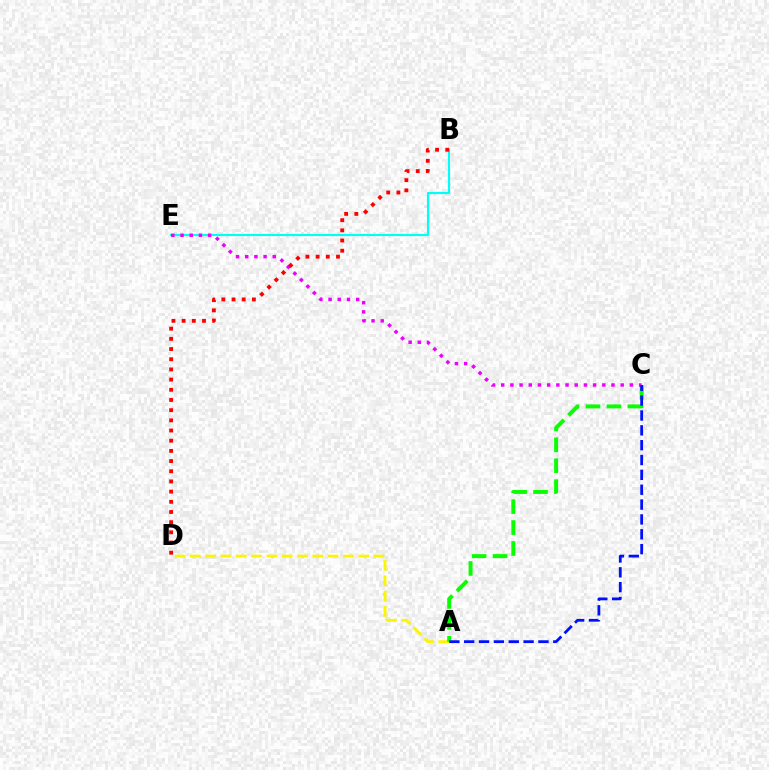{('A', 'D'): [{'color': '#fcf500', 'line_style': 'dashed', 'thickness': 2.08}], ('A', 'C'): [{'color': '#08ff00', 'line_style': 'dashed', 'thickness': 2.84}, {'color': '#0010ff', 'line_style': 'dashed', 'thickness': 2.02}], ('B', 'E'): [{'color': '#00fff6', 'line_style': 'solid', 'thickness': 1.54}], ('C', 'E'): [{'color': '#ee00ff', 'line_style': 'dotted', 'thickness': 2.5}], ('B', 'D'): [{'color': '#ff0000', 'line_style': 'dotted', 'thickness': 2.77}]}